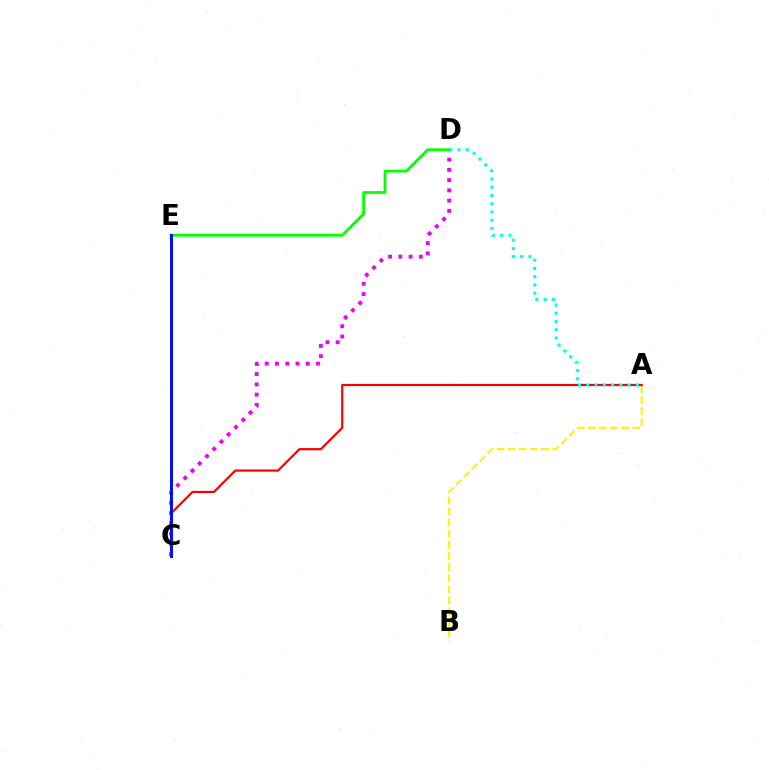{('A', 'B'): [{'color': '#fcf500', 'line_style': 'dashed', 'thickness': 1.51}], ('C', 'D'): [{'color': '#ee00ff', 'line_style': 'dotted', 'thickness': 2.79}], ('D', 'E'): [{'color': '#08ff00', 'line_style': 'solid', 'thickness': 2.0}], ('A', 'C'): [{'color': '#ff0000', 'line_style': 'solid', 'thickness': 1.58}], ('C', 'E'): [{'color': '#0010ff', 'line_style': 'solid', 'thickness': 2.17}], ('A', 'D'): [{'color': '#00fff6', 'line_style': 'dotted', 'thickness': 2.25}]}